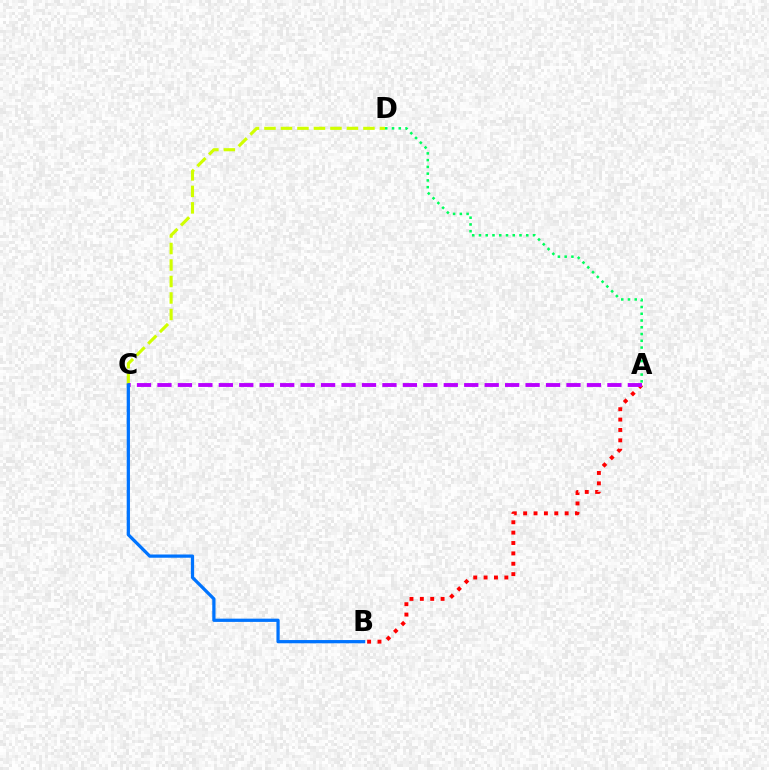{('A', 'B'): [{'color': '#ff0000', 'line_style': 'dotted', 'thickness': 2.82}], ('C', 'D'): [{'color': '#d1ff00', 'line_style': 'dashed', 'thickness': 2.24}], ('A', 'D'): [{'color': '#00ff5c', 'line_style': 'dotted', 'thickness': 1.83}], ('A', 'C'): [{'color': '#b900ff', 'line_style': 'dashed', 'thickness': 2.78}], ('B', 'C'): [{'color': '#0074ff', 'line_style': 'solid', 'thickness': 2.34}]}